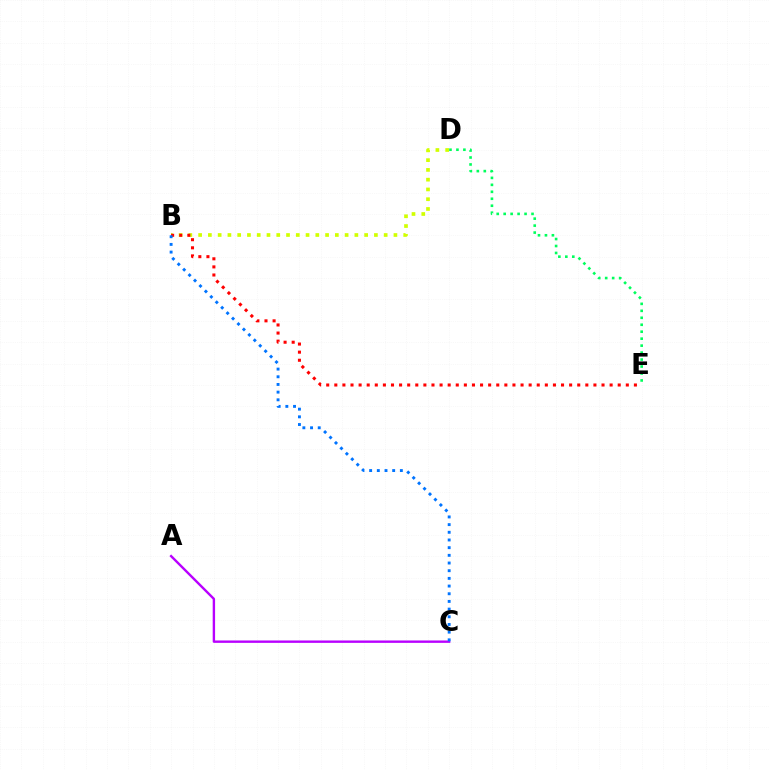{('A', 'C'): [{'color': '#b900ff', 'line_style': 'solid', 'thickness': 1.72}], ('D', 'E'): [{'color': '#00ff5c', 'line_style': 'dotted', 'thickness': 1.89}], ('B', 'D'): [{'color': '#d1ff00', 'line_style': 'dotted', 'thickness': 2.65}], ('B', 'E'): [{'color': '#ff0000', 'line_style': 'dotted', 'thickness': 2.2}], ('B', 'C'): [{'color': '#0074ff', 'line_style': 'dotted', 'thickness': 2.09}]}